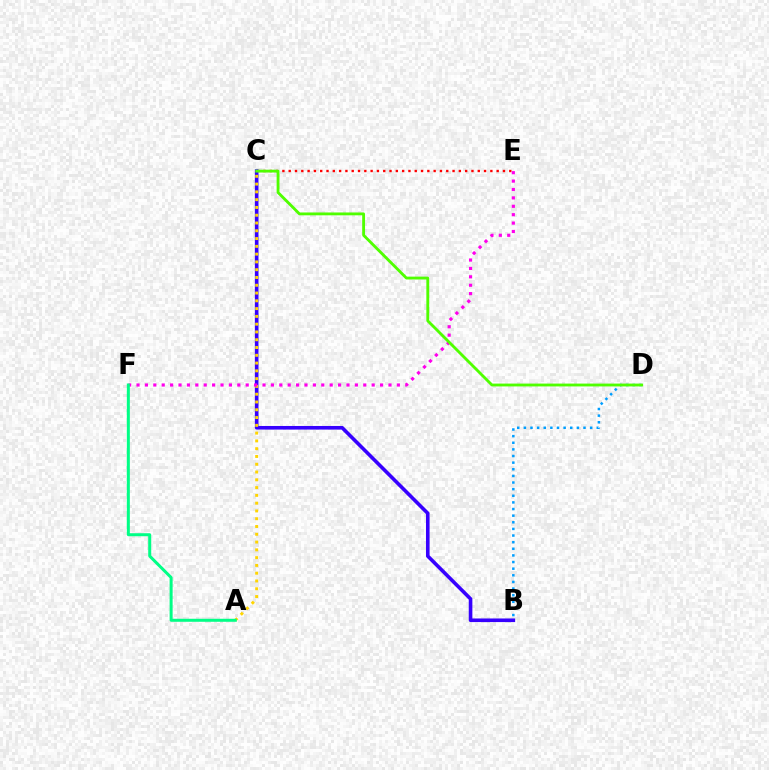{('C', 'E'): [{'color': '#ff0000', 'line_style': 'dotted', 'thickness': 1.71}], ('B', 'C'): [{'color': '#3700ff', 'line_style': 'solid', 'thickness': 2.6}], ('A', 'C'): [{'color': '#ffd500', 'line_style': 'dotted', 'thickness': 2.11}], ('E', 'F'): [{'color': '#ff00ed', 'line_style': 'dotted', 'thickness': 2.28}], ('B', 'D'): [{'color': '#009eff', 'line_style': 'dotted', 'thickness': 1.8}], ('C', 'D'): [{'color': '#4fff00', 'line_style': 'solid', 'thickness': 2.05}], ('A', 'F'): [{'color': '#00ff86', 'line_style': 'solid', 'thickness': 2.17}]}